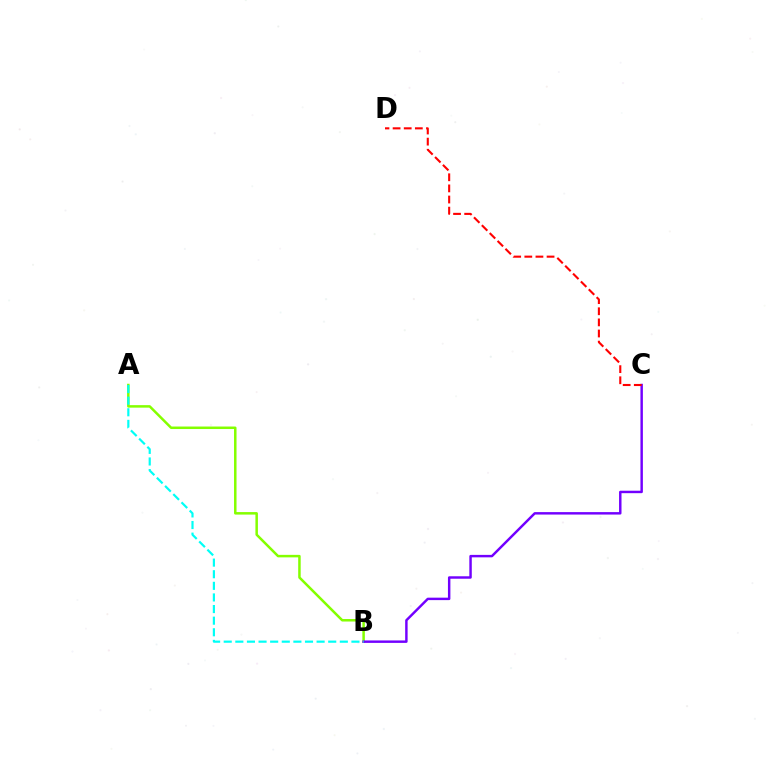{('A', 'B'): [{'color': '#84ff00', 'line_style': 'solid', 'thickness': 1.8}, {'color': '#00fff6', 'line_style': 'dashed', 'thickness': 1.58}], ('B', 'C'): [{'color': '#7200ff', 'line_style': 'solid', 'thickness': 1.77}], ('C', 'D'): [{'color': '#ff0000', 'line_style': 'dashed', 'thickness': 1.51}]}